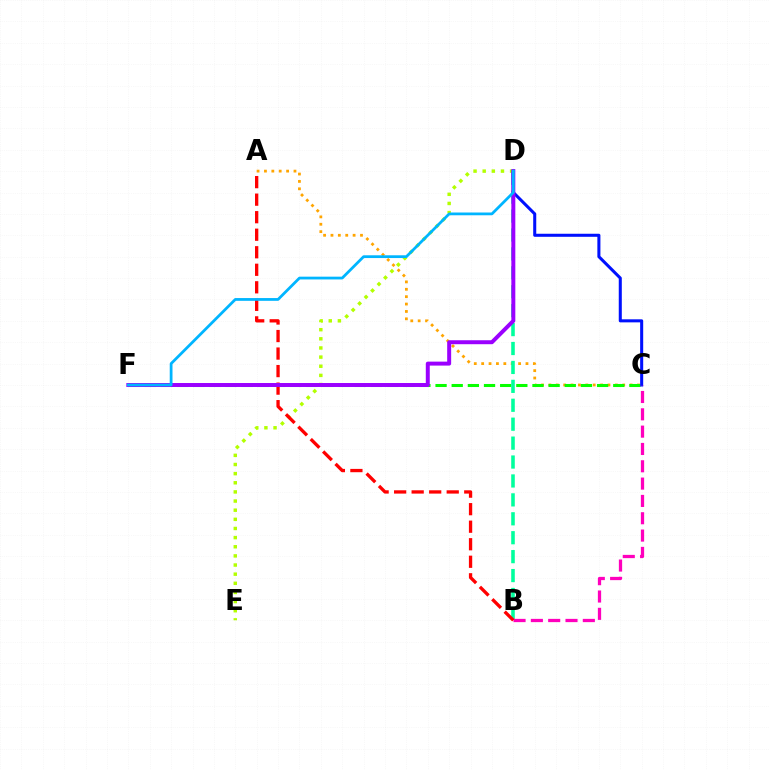{('D', 'E'): [{'color': '#b3ff00', 'line_style': 'dotted', 'thickness': 2.48}], ('A', 'C'): [{'color': '#ffa500', 'line_style': 'dotted', 'thickness': 2.01}], ('C', 'F'): [{'color': '#08ff00', 'line_style': 'dashed', 'thickness': 2.19}], ('B', 'D'): [{'color': '#00ff9d', 'line_style': 'dashed', 'thickness': 2.57}], ('C', 'D'): [{'color': '#0010ff', 'line_style': 'solid', 'thickness': 2.19}], ('B', 'C'): [{'color': '#ff00bd', 'line_style': 'dashed', 'thickness': 2.35}], ('A', 'B'): [{'color': '#ff0000', 'line_style': 'dashed', 'thickness': 2.38}], ('D', 'F'): [{'color': '#9b00ff', 'line_style': 'solid', 'thickness': 2.86}, {'color': '#00b5ff', 'line_style': 'solid', 'thickness': 1.99}]}